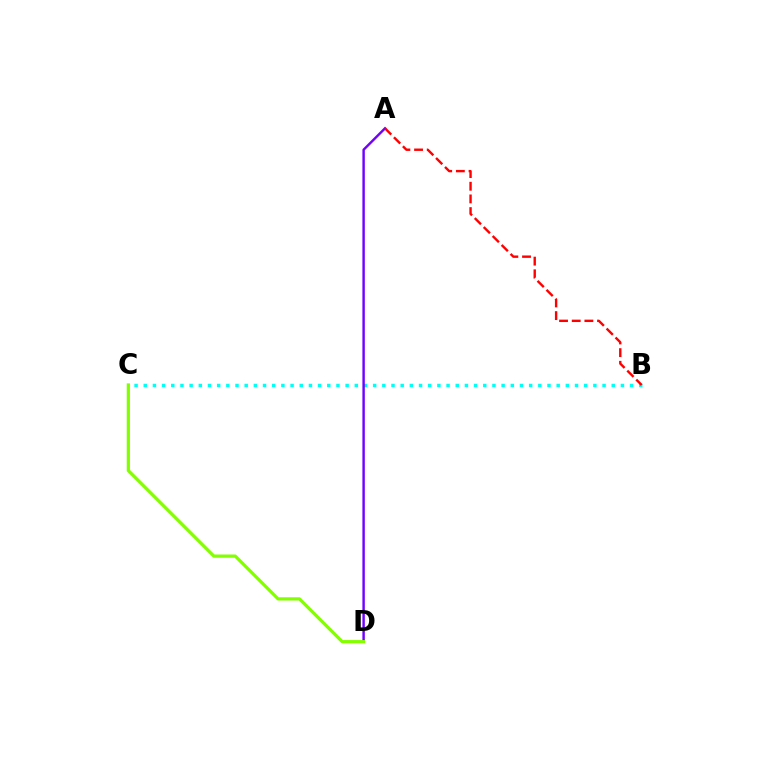{('B', 'C'): [{'color': '#00fff6', 'line_style': 'dotted', 'thickness': 2.49}], ('A', 'D'): [{'color': '#7200ff', 'line_style': 'solid', 'thickness': 1.75}], ('C', 'D'): [{'color': '#84ff00', 'line_style': 'solid', 'thickness': 2.32}], ('A', 'B'): [{'color': '#ff0000', 'line_style': 'dashed', 'thickness': 1.72}]}